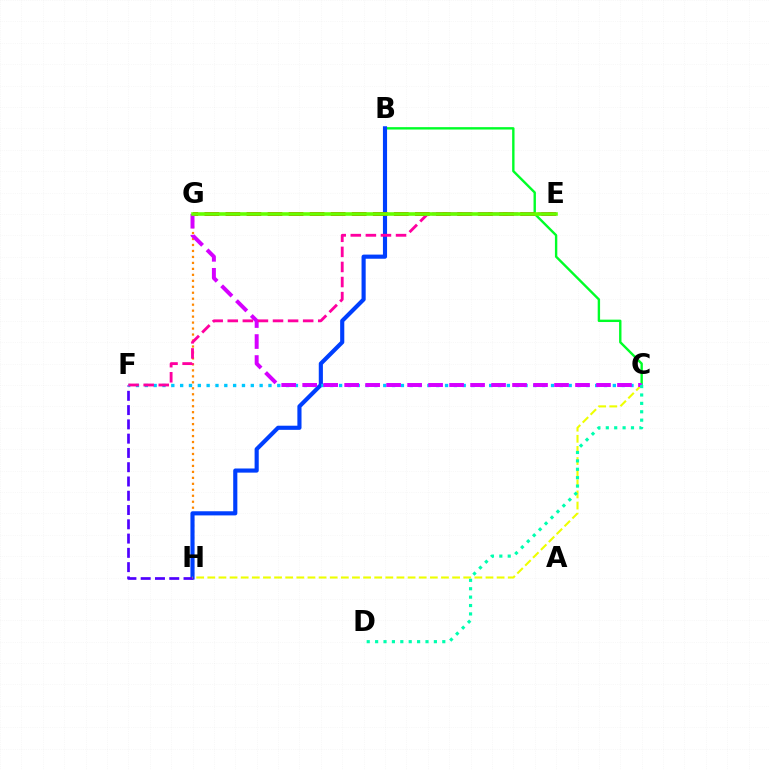{('G', 'H'): [{'color': '#ff8800', 'line_style': 'dotted', 'thickness': 1.62}], ('B', 'C'): [{'color': '#00ff27', 'line_style': 'solid', 'thickness': 1.72}], ('B', 'H'): [{'color': '#003fff', 'line_style': 'solid', 'thickness': 2.98}], ('E', 'G'): [{'color': '#ff0000', 'line_style': 'dashed', 'thickness': 2.86}, {'color': '#66ff00', 'line_style': 'solid', 'thickness': 2.59}], ('F', 'H'): [{'color': '#4f00ff', 'line_style': 'dashed', 'thickness': 1.94}], ('C', 'F'): [{'color': '#00c7ff', 'line_style': 'dotted', 'thickness': 2.4}], ('C', 'H'): [{'color': '#eeff00', 'line_style': 'dashed', 'thickness': 1.51}], ('C', 'G'): [{'color': '#d600ff', 'line_style': 'dashed', 'thickness': 2.85}], ('E', 'F'): [{'color': '#ff00a0', 'line_style': 'dashed', 'thickness': 2.05}], ('C', 'D'): [{'color': '#00ffaf', 'line_style': 'dotted', 'thickness': 2.28}]}